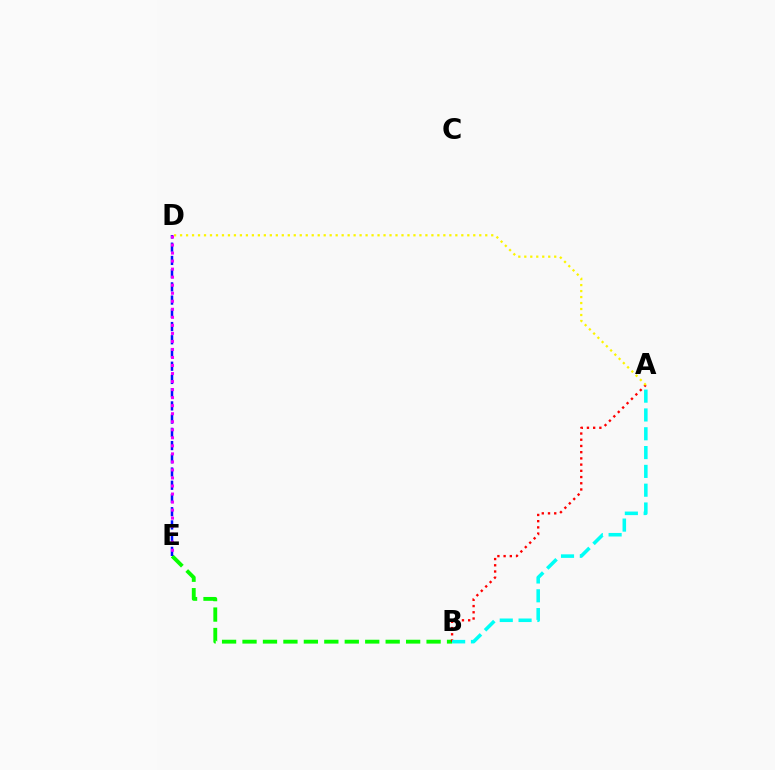{('B', 'E'): [{'color': '#08ff00', 'line_style': 'dashed', 'thickness': 2.78}], ('A', 'B'): [{'color': '#ff0000', 'line_style': 'dotted', 'thickness': 1.69}, {'color': '#00fff6', 'line_style': 'dashed', 'thickness': 2.56}], ('D', 'E'): [{'color': '#0010ff', 'line_style': 'dashed', 'thickness': 1.8}, {'color': '#ee00ff', 'line_style': 'dotted', 'thickness': 2.18}], ('A', 'D'): [{'color': '#fcf500', 'line_style': 'dotted', 'thickness': 1.63}]}